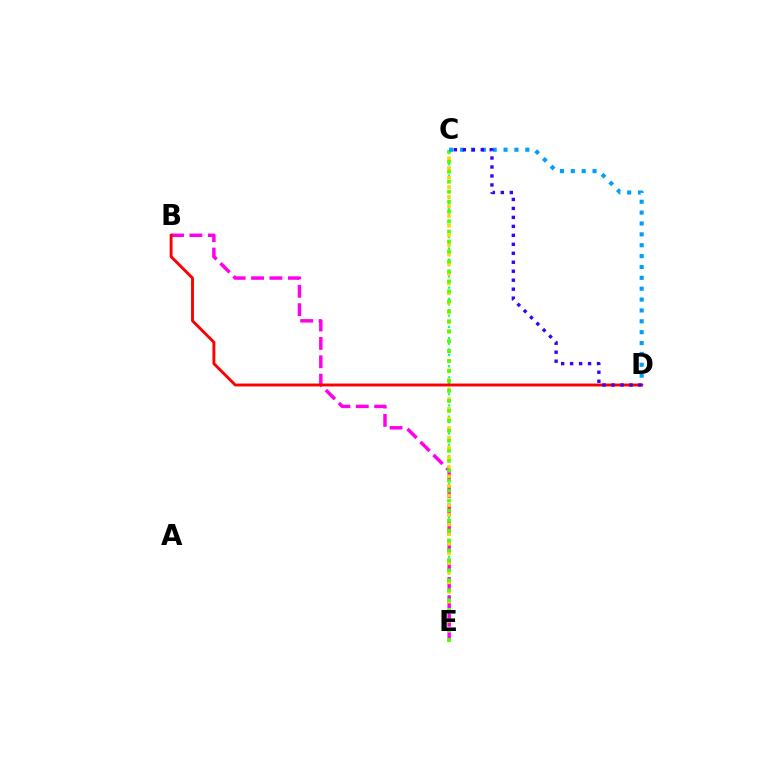{('C', 'E'): [{'color': '#00ff86', 'line_style': 'dotted', 'thickness': 1.52}, {'color': '#ffd500', 'line_style': 'dotted', 'thickness': 2.62}, {'color': '#4fff00', 'line_style': 'dotted', 'thickness': 2.71}], ('B', 'E'): [{'color': '#ff00ed', 'line_style': 'dashed', 'thickness': 2.5}], ('C', 'D'): [{'color': '#009eff', 'line_style': 'dotted', 'thickness': 2.95}, {'color': '#3700ff', 'line_style': 'dotted', 'thickness': 2.44}], ('B', 'D'): [{'color': '#ff0000', 'line_style': 'solid', 'thickness': 2.09}]}